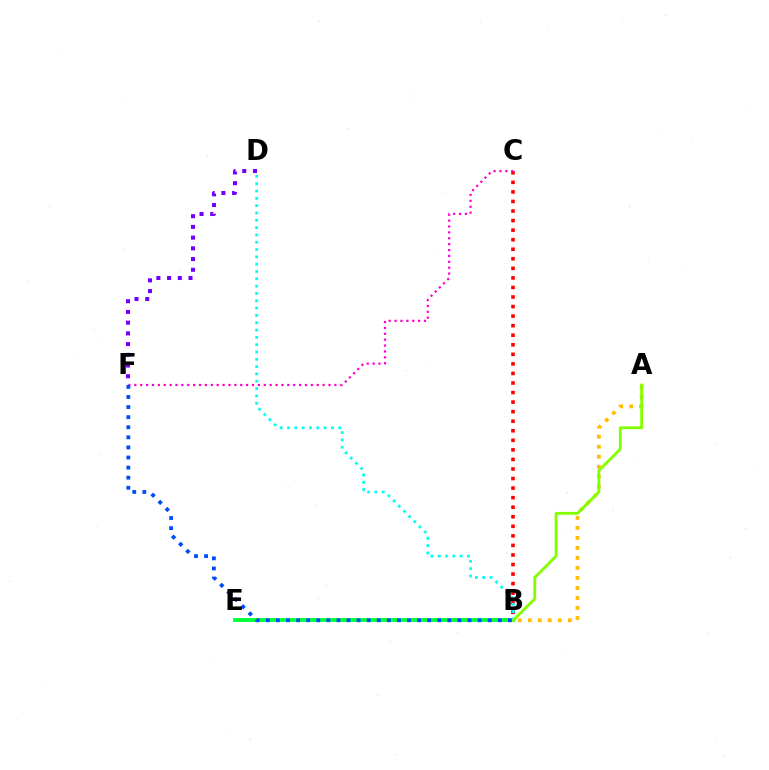{('B', 'C'): [{'color': '#ff0000', 'line_style': 'dotted', 'thickness': 2.6}], ('B', 'E'): [{'color': '#00ff39', 'line_style': 'solid', 'thickness': 2.77}], ('D', 'F'): [{'color': '#7200ff', 'line_style': 'dotted', 'thickness': 2.91}], ('C', 'F'): [{'color': '#ff00cf', 'line_style': 'dotted', 'thickness': 1.6}], ('A', 'B'): [{'color': '#ffbd00', 'line_style': 'dotted', 'thickness': 2.72}, {'color': '#84ff00', 'line_style': 'solid', 'thickness': 2.06}], ('B', 'D'): [{'color': '#00fff6', 'line_style': 'dotted', 'thickness': 1.99}], ('B', 'F'): [{'color': '#004bff', 'line_style': 'dotted', 'thickness': 2.74}]}